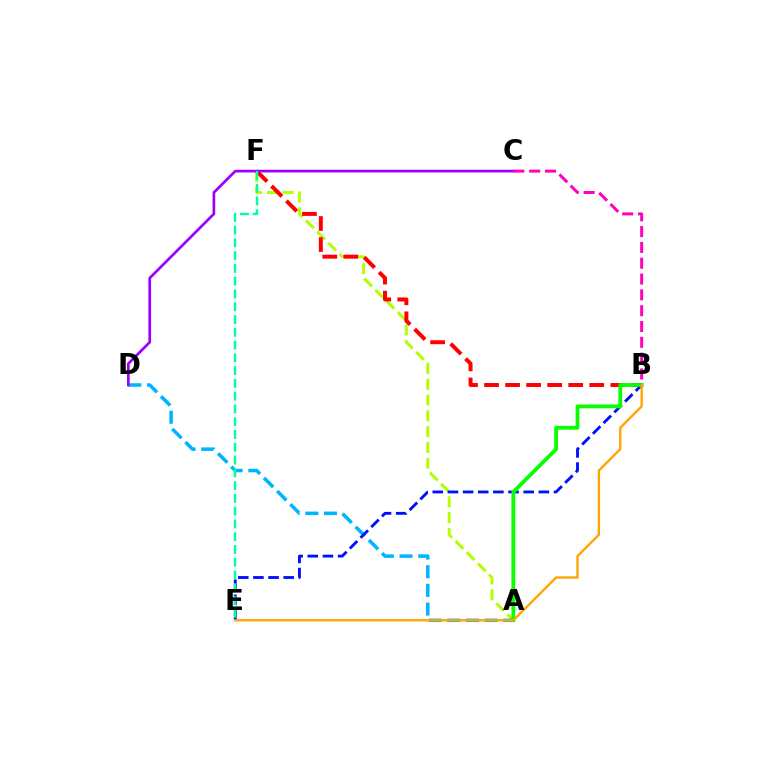{('A', 'F'): [{'color': '#b3ff00', 'line_style': 'dashed', 'thickness': 2.15}], ('A', 'D'): [{'color': '#00b5ff', 'line_style': 'dashed', 'thickness': 2.54}], ('B', 'F'): [{'color': '#ff0000', 'line_style': 'dashed', 'thickness': 2.86}], ('B', 'E'): [{'color': '#0010ff', 'line_style': 'dashed', 'thickness': 2.06}, {'color': '#ffa500', 'line_style': 'solid', 'thickness': 1.71}], ('A', 'B'): [{'color': '#08ff00', 'line_style': 'solid', 'thickness': 2.73}], ('C', 'D'): [{'color': '#9b00ff', 'line_style': 'solid', 'thickness': 1.94}], ('B', 'C'): [{'color': '#ff00bd', 'line_style': 'dashed', 'thickness': 2.15}], ('E', 'F'): [{'color': '#00ff9d', 'line_style': 'dashed', 'thickness': 1.74}]}